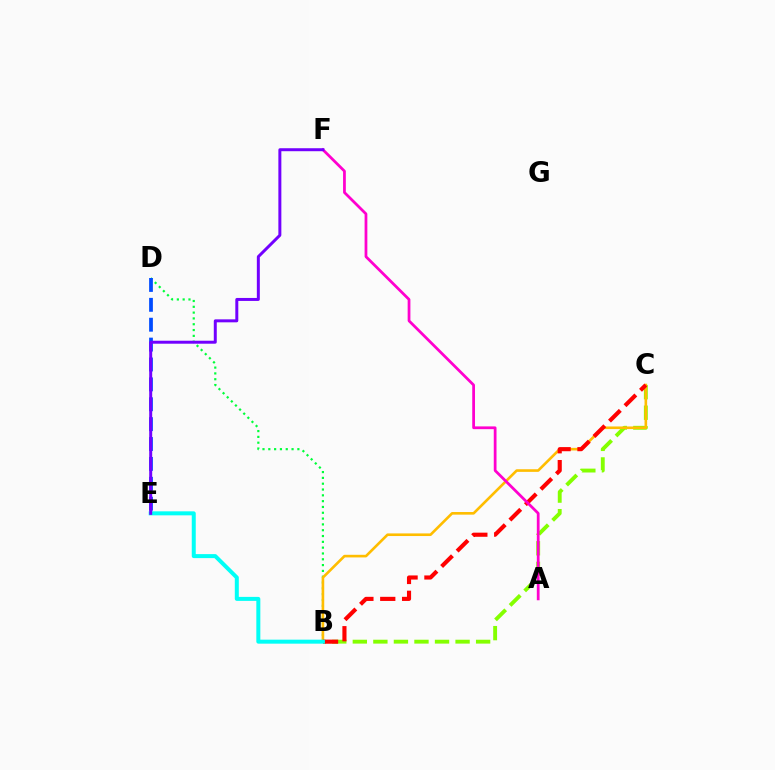{('B', 'C'): [{'color': '#84ff00', 'line_style': 'dashed', 'thickness': 2.79}, {'color': '#ffbd00', 'line_style': 'solid', 'thickness': 1.89}, {'color': '#ff0000', 'line_style': 'dashed', 'thickness': 2.97}], ('B', 'D'): [{'color': '#00ff39', 'line_style': 'dotted', 'thickness': 1.58}], ('D', 'E'): [{'color': '#004bff', 'line_style': 'dashed', 'thickness': 2.7}], ('A', 'F'): [{'color': '#ff00cf', 'line_style': 'solid', 'thickness': 1.98}], ('B', 'E'): [{'color': '#00fff6', 'line_style': 'solid', 'thickness': 2.88}], ('E', 'F'): [{'color': '#7200ff', 'line_style': 'solid', 'thickness': 2.15}]}